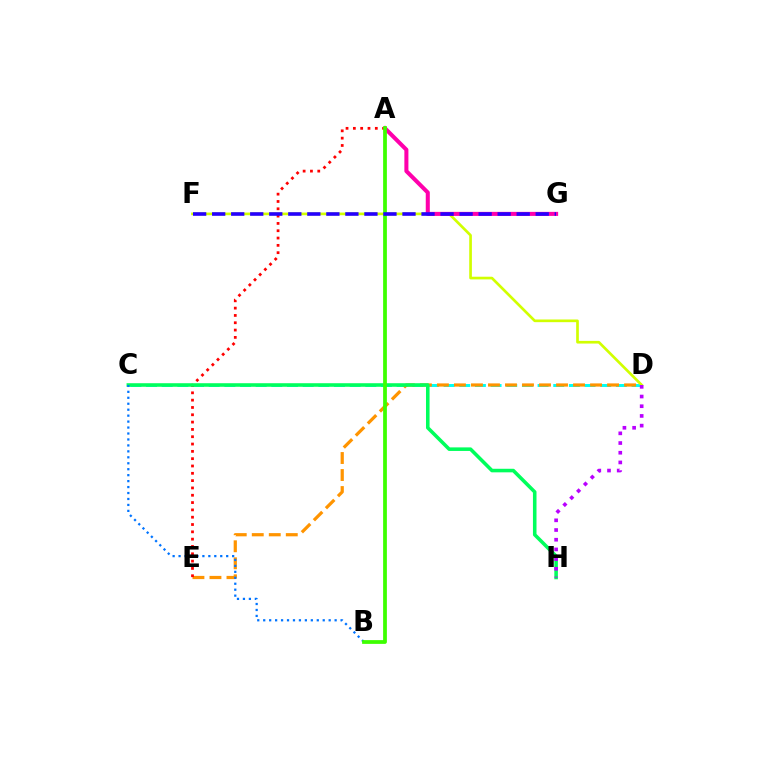{('C', 'D'): [{'color': '#00fff6', 'line_style': 'dashed', 'thickness': 2.13}], ('D', 'E'): [{'color': '#ff9400', 'line_style': 'dashed', 'thickness': 2.31}], ('D', 'F'): [{'color': '#d1ff00', 'line_style': 'solid', 'thickness': 1.93}], ('A', 'G'): [{'color': '#ff00ac', 'line_style': 'solid', 'thickness': 2.91}], ('A', 'E'): [{'color': '#ff0000', 'line_style': 'dotted', 'thickness': 1.99}], ('C', 'H'): [{'color': '#00ff5c', 'line_style': 'solid', 'thickness': 2.56}], ('B', 'C'): [{'color': '#0074ff', 'line_style': 'dotted', 'thickness': 1.62}], ('A', 'B'): [{'color': '#3dff00', 'line_style': 'solid', 'thickness': 2.7}], ('D', 'H'): [{'color': '#b900ff', 'line_style': 'dotted', 'thickness': 2.64}], ('F', 'G'): [{'color': '#2500ff', 'line_style': 'dashed', 'thickness': 2.59}]}